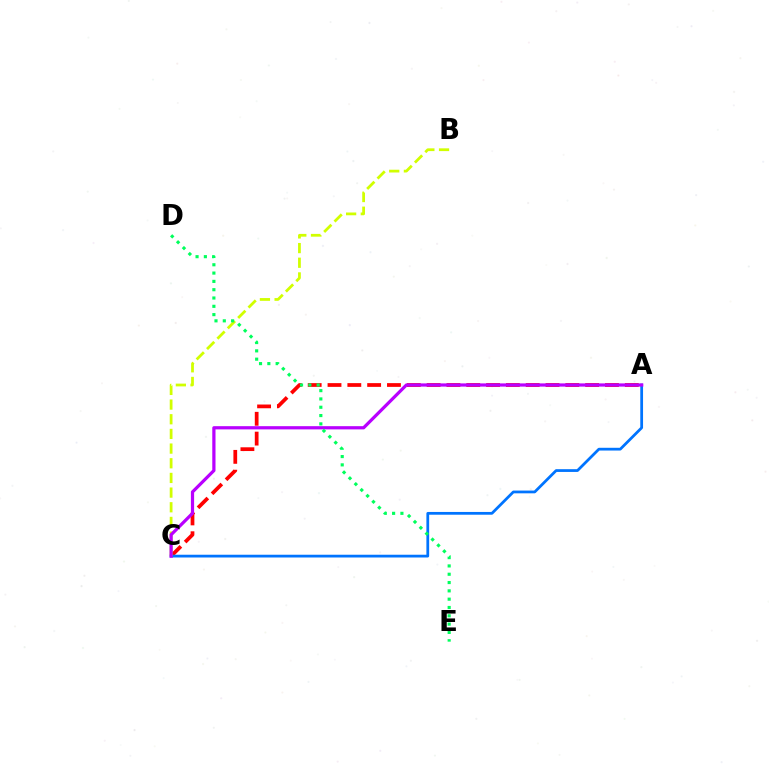{('A', 'C'): [{'color': '#ff0000', 'line_style': 'dashed', 'thickness': 2.69}, {'color': '#0074ff', 'line_style': 'solid', 'thickness': 1.99}, {'color': '#b900ff', 'line_style': 'solid', 'thickness': 2.32}], ('B', 'C'): [{'color': '#d1ff00', 'line_style': 'dashed', 'thickness': 1.99}], ('D', 'E'): [{'color': '#00ff5c', 'line_style': 'dotted', 'thickness': 2.26}]}